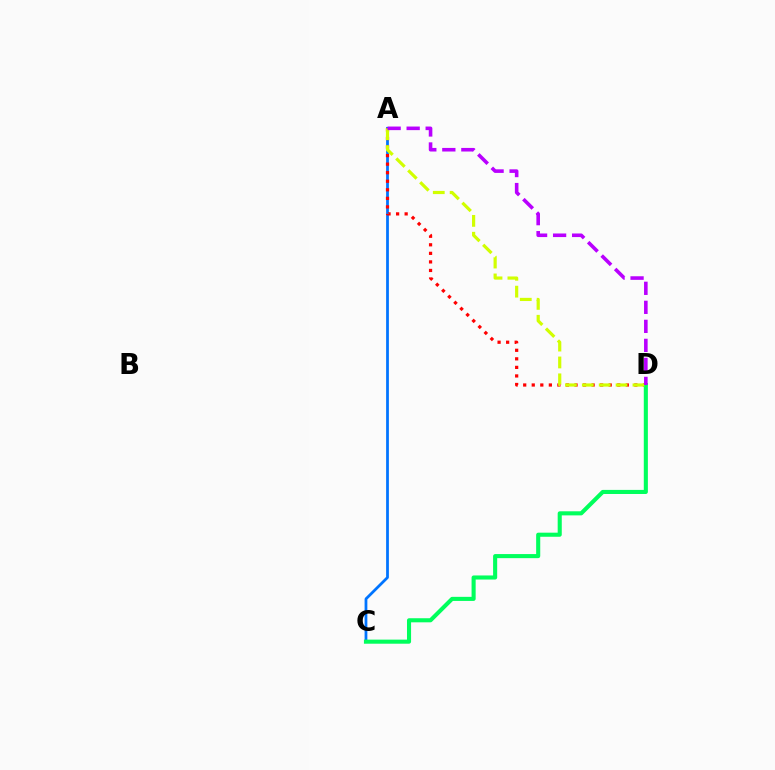{('A', 'C'): [{'color': '#0074ff', 'line_style': 'solid', 'thickness': 1.99}], ('A', 'D'): [{'color': '#ff0000', 'line_style': 'dotted', 'thickness': 2.32}, {'color': '#d1ff00', 'line_style': 'dashed', 'thickness': 2.29}, {'color': '#b900ff', 'line_style': 'dashed', 'thickness': 2.58}], ('C', 'D'): [{'color': '#00ff5c', 'line_style': 'solid', 'thickness': 2.94}]}